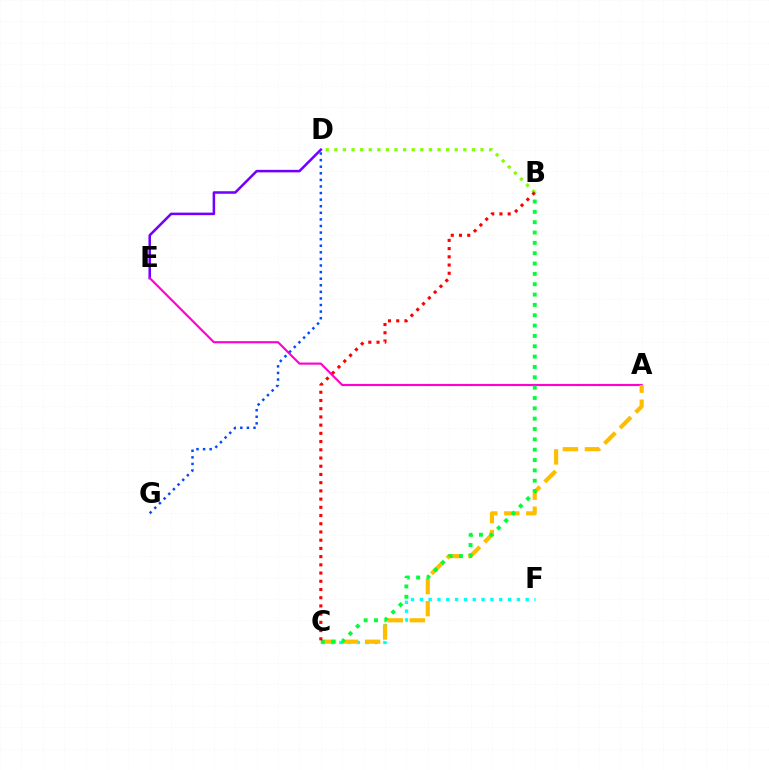{('B', 'D'): [{'color': '#84ff00', 'line_style': 'dotted', 'thickness': 2.34}], ('C', 'F'): [{'color': '#00fff6', 'line_style': 'dotted', 'thickness': 2.4}], ('D', 'E'): [{'color': '#7200ff', 'line_style': 'solid', 'thickness': 1.83}], ('A', 'E'): [{'color': '#ff00cf', 'line_style': 'solid', 'thickness': 1.54}], ('A', 'C'): [{'color': '#ffbd00', 'line_style': 'dashed', 'thickness': 2.99}], ('B', 'C'): [{'color': '#00ff39', 'line_style': 'dotted', 'thickness': 2.81}, {'color': '#ff0000', 'line_style': 'dotted', 'thickness': 2.23}], ('D', 'G'): [{'color': '#004bff', 'line_style': 'dotted', 'thickness': 1.79}]}